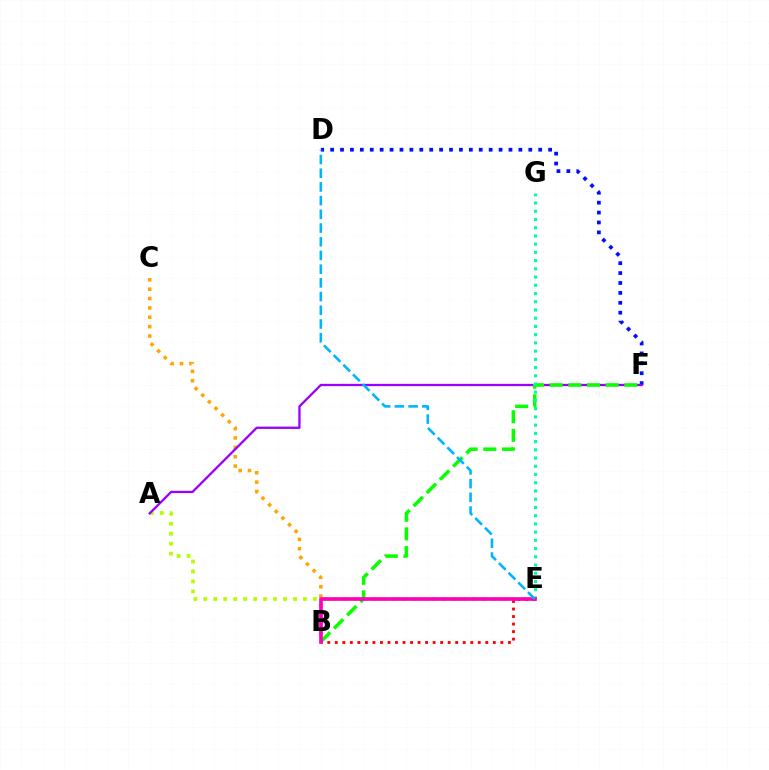{('A', 'E'): [{'color': '#b3ff00', 'line_style': 'dotted', 'thickness': 2.71}], ('B', 'C'): [{'color': '#ffa500', 'line_style': 'dotted', 'thickness': 2.55}], ('D', 'F'): [{'color': '#0010ff', 'line_style': 'dotted', 'thickness': 2.69}], ('A', 'F'): [{'color': '#9b00ff', 'line_style': 'solid', 'thickness': 1.65}], ('B', 'E'): [{'color': '#ff0000', 'line_style': 'dotted', 'thickness': 2.04}, {'color': '#ff00bd', 'line_style': 'solid', 'thickness': 2.63}], ('B', 'F'): [{'color': '#08ff00', 'line_style': 'dashed', 'thickness': 2.53}], ('E', 'G'): [{'color': '#00ff9d', 'line_style': 'dotted', 'thickness': 2.24}], ('D', 'E'): [{'color': '#00b5ff', 'line_style': 'dashed', 'thickness': 1.86}]}